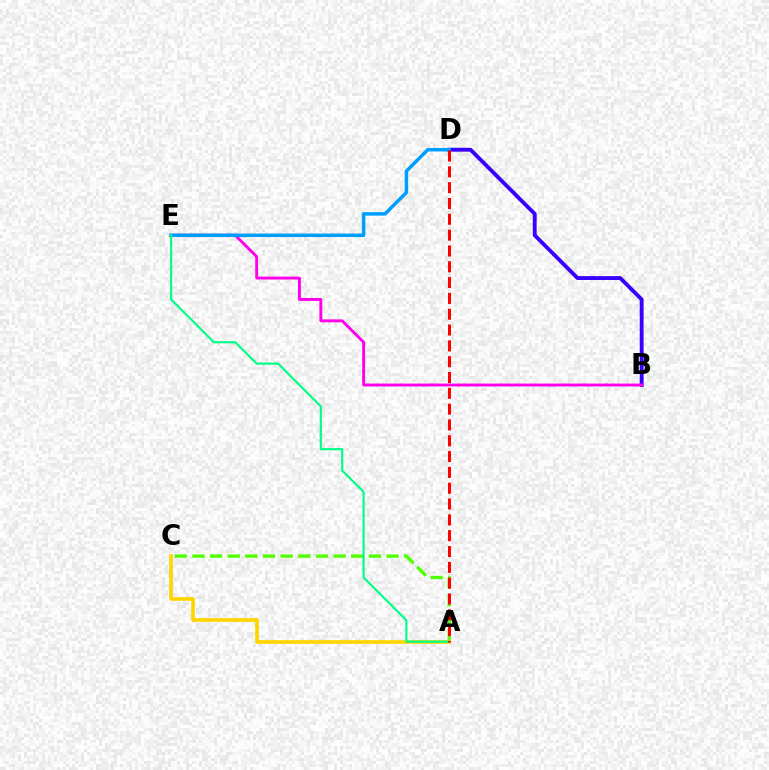{('A', 'C'): [{'color': '#4fff00', 'line_style': 'dashed', 'thickness': 2.4}, {'color': '#ffd500', 'line_style': 'solid', 'thickness': 2.63}], ('B', 'D'): [{'color': '#3700ff', 'line_style': 'solid', 'thickness': 2.78}], ('B', 'E'): [{'color': '#ff00ed', 'line_style': 'solid', 'thickness': 2.08}], ('D', 'E'): [{'color': '#009eff', 'line_style': 'solid', 'thickness': 2.52}], ('A', 'E'): [{'color': '#00ff86', 'line_style': 'solid', 'thickness': 1.56}], ('A', 'D'): [{'color': '#ff0000', 'line_style': 'dashed', 'thickness': 2.15}]}